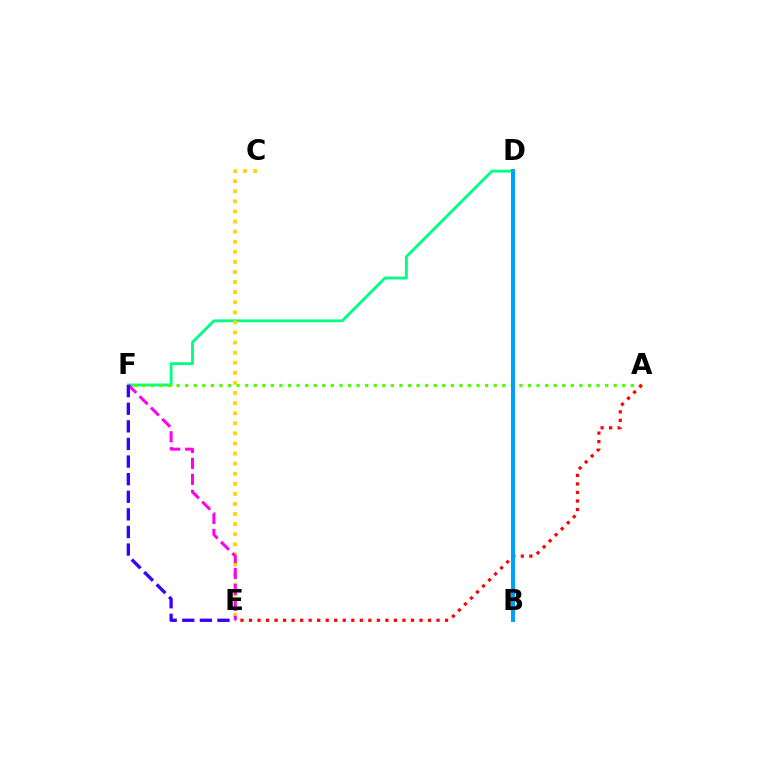{('D', 'F'): [{'color': '#00ff86', 'line_style': 'solid', 'thickness': 2.06}], ('A', 'F'): [{'color': '#4fff00', 'line_style': 'dotted', 'thickness': 2.33}], ('A', 'E'): [{'color': '#ff0000', 'line_style': 'dotted', 'thickness': 2.32}], ('C', 'E'): [{'color': '#ffd500', 'line_style': 'dotted', 'thickness': 2.74}], ('E', 'F'): [{'color': '#ff00ed', 'line_style': 'dashed', 'thickness': 2.17}, {'color': '#3700ff', 'line_style': 'dashed', 'thickness': 2.39}], ('B', 'D'): [{'color': '#009eff', 'line_style': 'solid', 'thickness': 2.84}]}